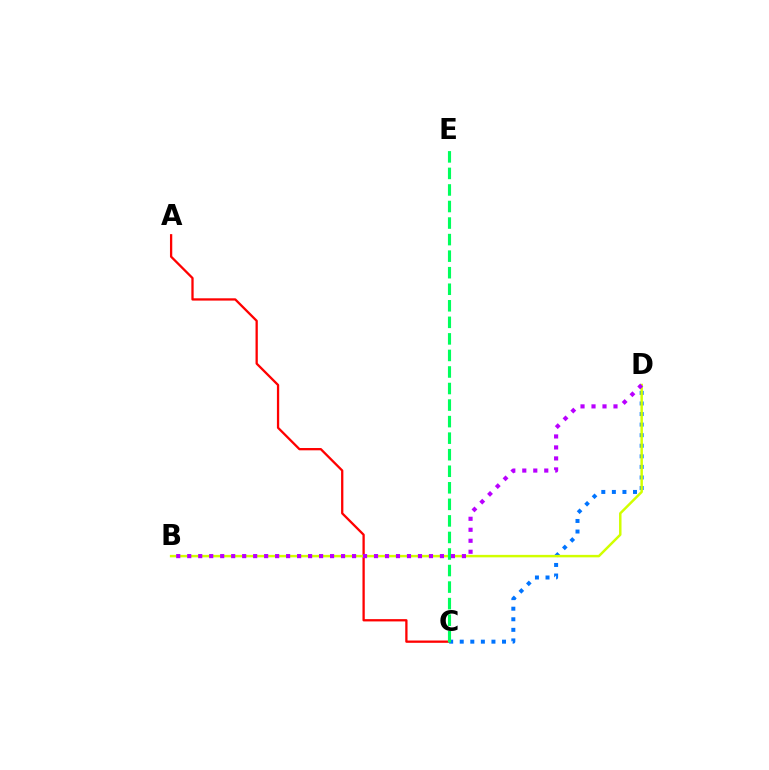{('A', 'C'): [{'color': '#ff0000', 'line_style': 'solid', 'thickness': 1.65}], ('C', 'D'): [{'color': '#0074ff', 'line_style': 'dotted', 'thickness': 2.87}], ('B', 'D'): [{'color': '#d1ff00', 'line_style': 'solid', 'thickness': 1.78}, {'color': '#b900ff', 'line_style': 'dotted', 'thickness': 2.99}], ('C', 'E'): [{'color': '#00ff5c', 'line_style': 'dashed', 'thickness': 2.25}]}